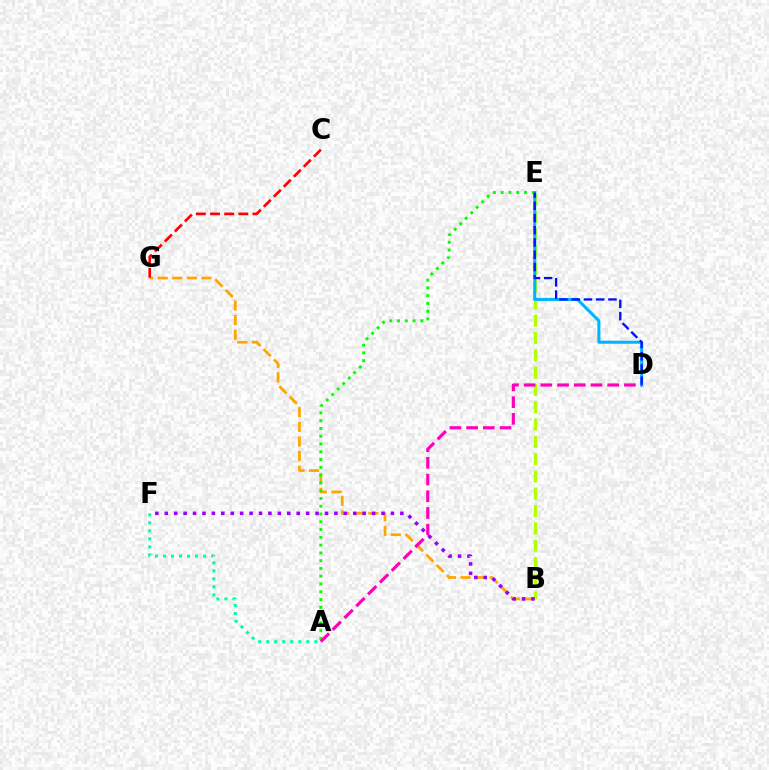{('B', 'G'): [{'color': '#ffa500', 'line_style': 'dashed', 'thickness': 1.98}], ('C', 'G'): [{'color': '#ff0000', 'line_style': 'dashed', 'thickness': 1.92}], ('B', 'E'): [{'color': '#b3ff00', 'line_style': 'dashed', 'thickness': 2.35}], ('D', 'E'): [{'color': '#00b5ff', 'line_style': 'solid', 'thickness': 2.18}, {'color': '#0010ff', 'line_style': 'dashed', 'thickness': 1.66}], ('A', 'E'): [{'color': '#08ff00', 'line_style': 'dotted', 'thickness': 2.11}], ('A', 'F'): [{'color': '#00ff9d', 'line_style': 'dotted', 'thickness': 2.18}], ('B', 'F'): [{'color': '#9b00ff', 'line_style': 'dotted', 'thickness': 2.56}], ('A', 'D'): [{'color': '#ff00bd', 'line_style': 'dashed', 'thickness': 2.27}]}